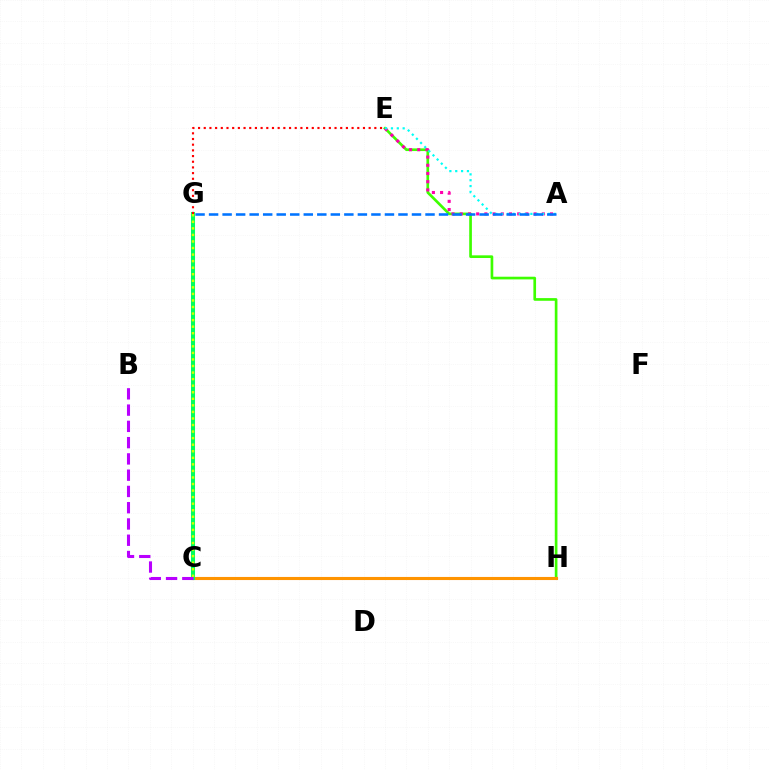{('E', 'H'): [{'color': '#3dff00', 'line_style': 'solid', 'thickness': 1.92}], ('A', 'E'): [{'color': '#ff00ac', 'line_style': 'dotted', 'thickness': 2.23}, {'color': '#00fff6', 'line_style': 'dotted', 'thickness': 1.59}], ('C', 'H'): [{'color': '#ff9400', 'line_style': 'solid', 'thickness': 2.23}], ('C', 'G'): [{'color': '#2500ff', 'line_style': 'dotted', 'thickness': 1.99}, {'color': '#00ff5c', 'line_style': 'solid', 'thickness': 2.92}, {'color': '#d1ff00', 'line_style': 'dotted', 'thickness': 1.78}], ('A', 'G'): [{'color': '#0074ff', 'line_style': 'dashed', 'thickness': 1.84}], ('E', 'G'): [{'color': '#ff0000', 'line_style': 'dotted', 'thickness': 1.55}], ('B', 'C'): [{'color': '#b900ff', 'line_style': 'dashed', 'thickness': 2.21}]}